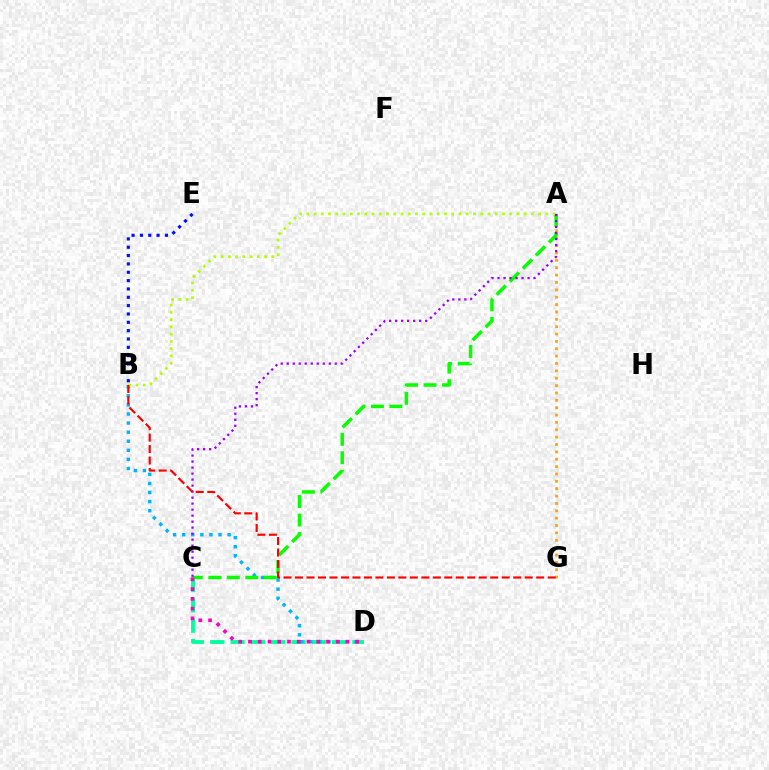{('C', 'D'): [{'color': '#00ff9d', 'line_style': 'dashed', 'thickness': 2.76}, {'color': '#ff00bd', 'line_style': 'dotted', 'thickness': 2.65}], ('A', 'G'): [{'color': '#ffa500', 'line_style': 'dotted', 'thickness': 2.0}], ('B', 'D'): [{'color': '#00b5ff', 'line_style': 'dotted', 'thickness': 2.47}], ('A', 'C'): [{'color': '#08ff00', 'line_style': 'dashed', 'thickness': 2.51}, {'color': '#9b00ff', 'line_style': 'dotted', 'thickness': 1.63}], ('A', 'B'): [{'color': '#b3ff00', 'line_style': 'dotted', 'thickness': 1.97}], ('B', 'G'): [{'color': '#ff0000', 'line_style': 'dashed', 'thickness': 1.56}], ('B', 'E'): [{'color': '#0010ff', 'line_style': 'dotted', 'thickness': 2.27}]}